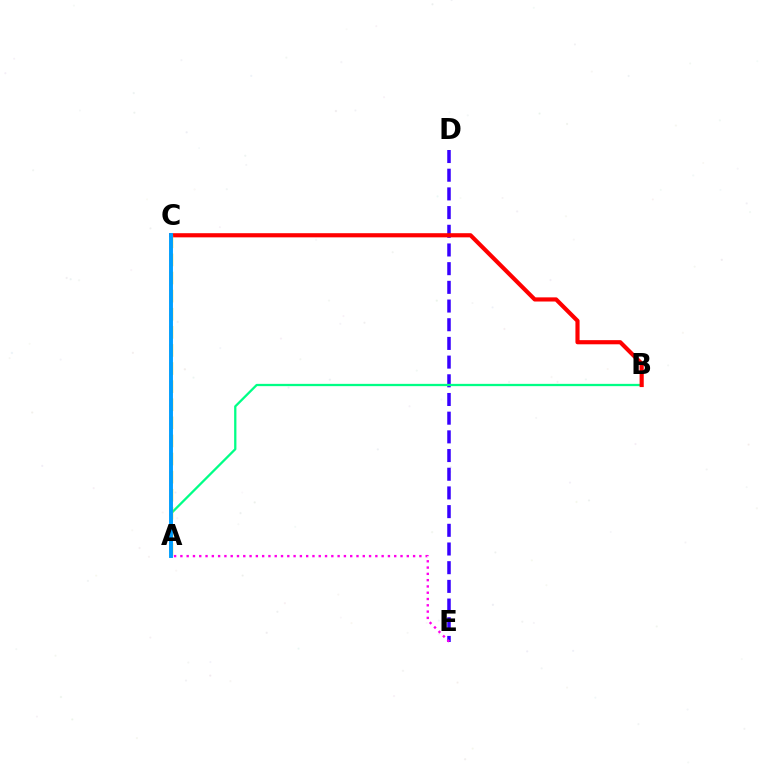{('D', 'E'): [{'color': '#3700ff', 'line_style': 'dashed', 'thickness': 2.54}], ('A', 'B'): [{'color': '#00ff86', 'line_style': 'solid', 'thickness': 1.64}], ('B', 'C'): [{'color': '#ff0000', 'line_style': 'solid', 'thickness': 2.99}], ('A', 'C'): [{'color': '#4fff00', 'line_style': 'dotted', 'thickness': 1.65}, {'color': '#ffd500', 'line_style': 'dashed', 'thickness': 2.46}, {'color': '#009eff', 'line_style': 'solid', 'thickness': 2.81}], ('A', 'E'): [{'color': '#ff00ed', 'line_style': 'dotted', 'thickness': 1.71}]}